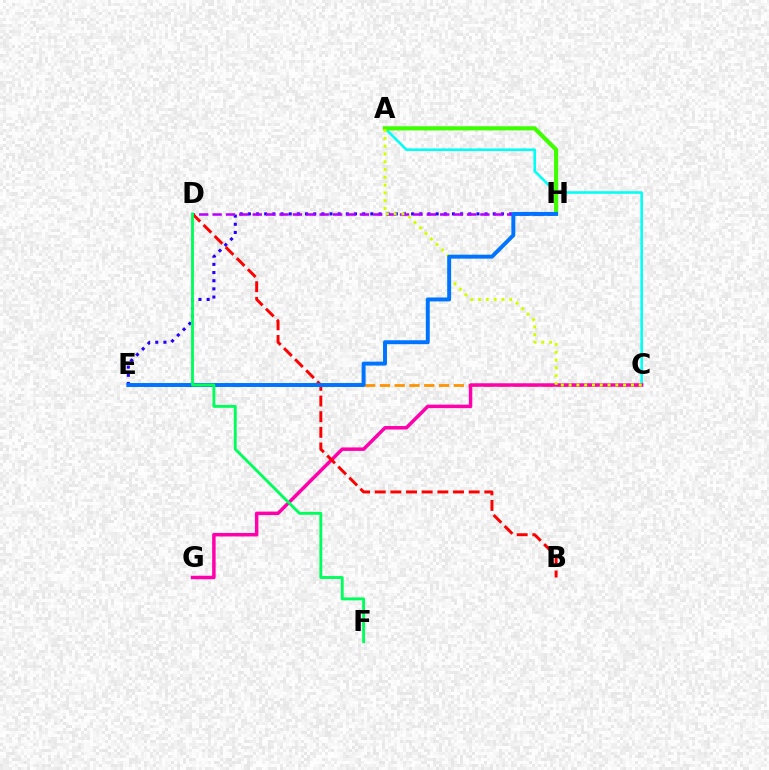{('A', 'C'): [{'color': '#00fff6', 'line_style': 'solid', 'thickness': 1.84}, {'color': '#d1ff00', 'line_style': 'dotted', 'thickness': 2.12}], ('C', 'E'): [{'color': '#ff9400', 'line_style': 'dashed', 'thickness': 2.01}], ('E', 'H'): [{'color': '#2500ff', 'line_style': 'dotted', 'thickness': 2.22}, {'color': '#0074ff', 'line_style': 'solid', 'thickness': 2.83}], ('C', 'G'): [{'color': '#ff00ac', 'line_style': 'solid', 'thickness': 2.51}], ('D', 'H'): [{'color': '#b900ff', 'line_style': 'dashed', 'thickness': 1.82}], ('B', 'D'): [{'color': '#ff0000', 'line_style': 'dashed', 'thickness': 2.13}], ('A', 'H'): [{'color': '#3dff00', 'line_style': 'solid', 'thickness': 2.99}], ('D', 'F'): [{'color': '#00ff5c', 'line_style': 'solid', 'thickness': 2.07}]}